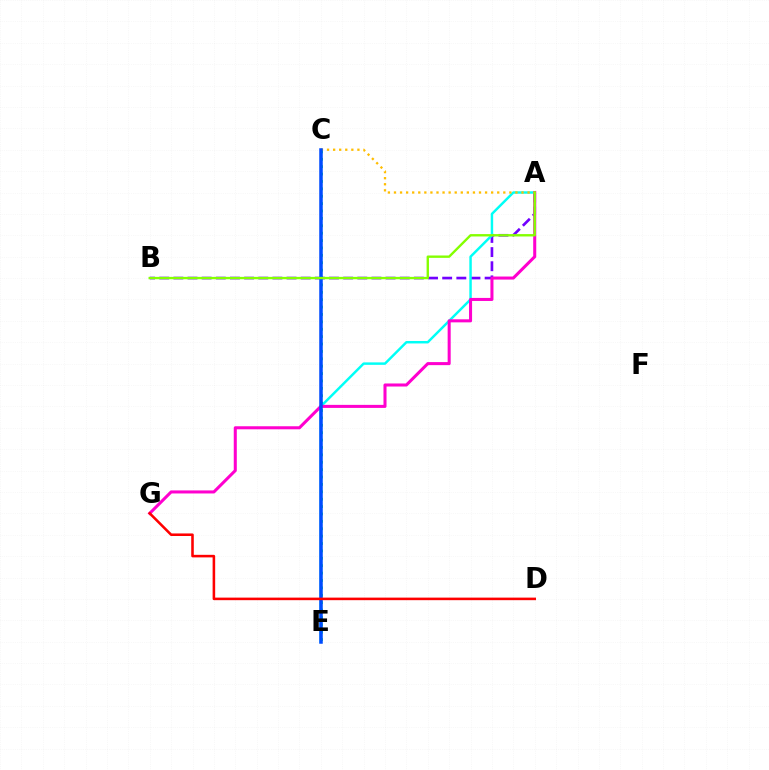{('A', 'B'): [{'color': '#7200ff', 'line_style': 'dashed', 'thickness': 1.92}, {'color': '#84ff00', 'line_style': 'solid', 'thickness': 1.71}], ('C', 'E'): [{'color': '#00ff39', 'line_style': 'dotted', 'thickness': 2.01}, {'color': '#004bff', 'line_style': 'solid', 'thickness': 2.53}], ('A', 'E'): [{'color': '#00fff6', 'line_style': 'solid', 'thickness': 1.77}], ('A', 'G'): [{'color': '#ff00cf', 'line_style': 'solid', 'thickness': 2.19}], ('A', 'C'): [{'color': '#ffbd00', 'line_style': 'dotted', 'thickness': 1.65}], ('D', 'G'): [{'color': '#ff0000', 'line_style': 'solid', 'thickness': 1.84}]}